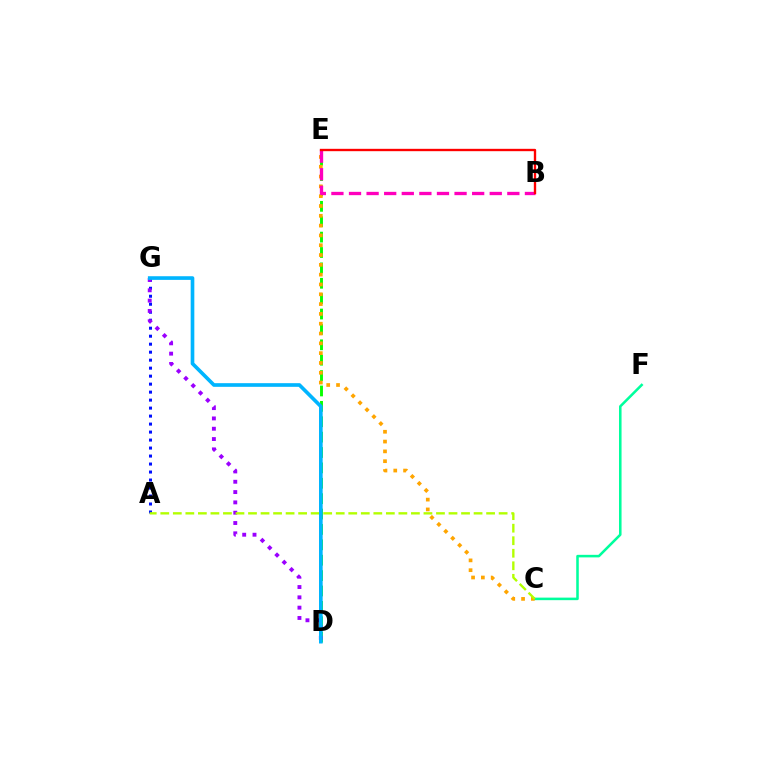{('C', 'F'): [{'color': '#00ff9d', 'line_style': 'solid', 'thickness': 1.83}], ('D', 'E'): [{'color': '#08ff00', 'line_style': 'dashed', 'thickness': 2.09}], ('C', 'E'): [{'color': '#ffa500', 'line_style': 'dotted', 'thickness': 2.67}], ('B', 'E'): [{'color': '#ff00bd', 'line_style': 'dashed', 'thickness': 2.39}, {'color': '#ff0000', 'line_style': 'solid', 'thickness': 1.7}], ('A', 'G'): [{'color': '#0010ff', 'line_style': 'dotted', 'thickness': 2.17}], ('D', 'G'): [{'color': '#9b00ff', 'line_style': 'dotted', 'thickness': 2.8}, {'color': '#00b5ff', 'line_style': 'solid', 'thickness': 2.63}], ('A', 'C'): [{'color': '#b3ff00', 'line_style': 'dashed', 'thickness': 1.7}]}